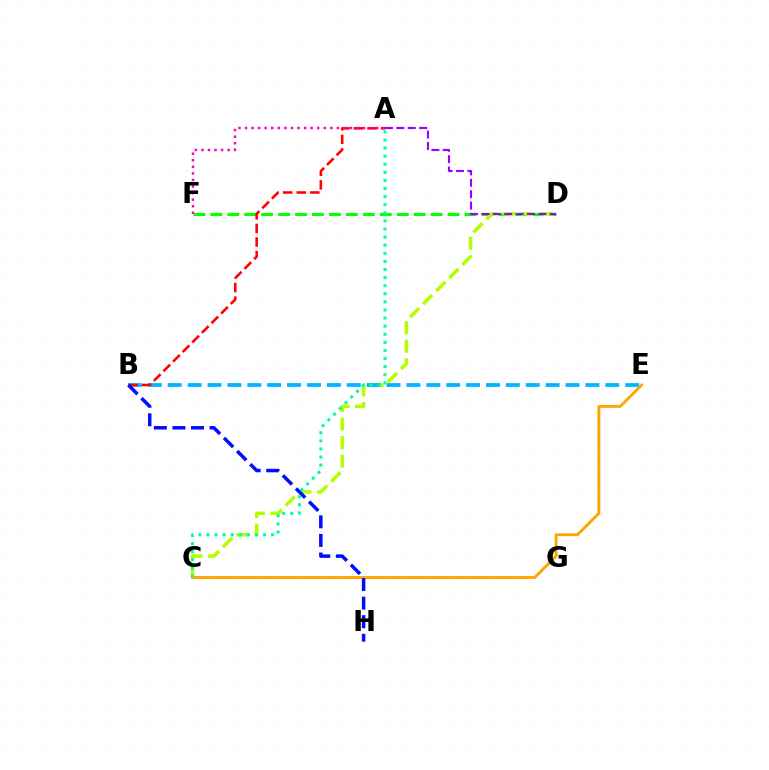{('D', 'F'): [{'color': '#08ff00', 'line_style': 'dashed', 'thickness': 2.3}], ('C', 'D'): [{'color': '#b3ff00', 'line_style': 'dashed', 'thickness': 2.51}], ('B', 'E'): [{'color': '#00b5ff', 'line_style': 'dashed', 'thickness': 2.7}], ('A', 'B'): [{'color': '#ff0000', 'line_style': 'dashed', 'thickness': 1.85}], ('C', 'E'): [{'color': '#ffa500', 'line_style': 'solid', 'thickness': 2.07}], ('B', 'H'): [{'color': '#0010ff', 'line_style': 'dashed', 'thickness': 2.52}], ('A', 'D'): [{'color': '#9b00ff', 'line_style': 'dashed', 'thickness': 1.55}], ('A', 'C'): [{'color': '#00ff9d', 'line_style': 'dotted', 'thickness': 2.2}], ('A', 'F'): [{'color': '#ff00bd', 'line_style': 'dotted', 'thickness': 1.78}]}